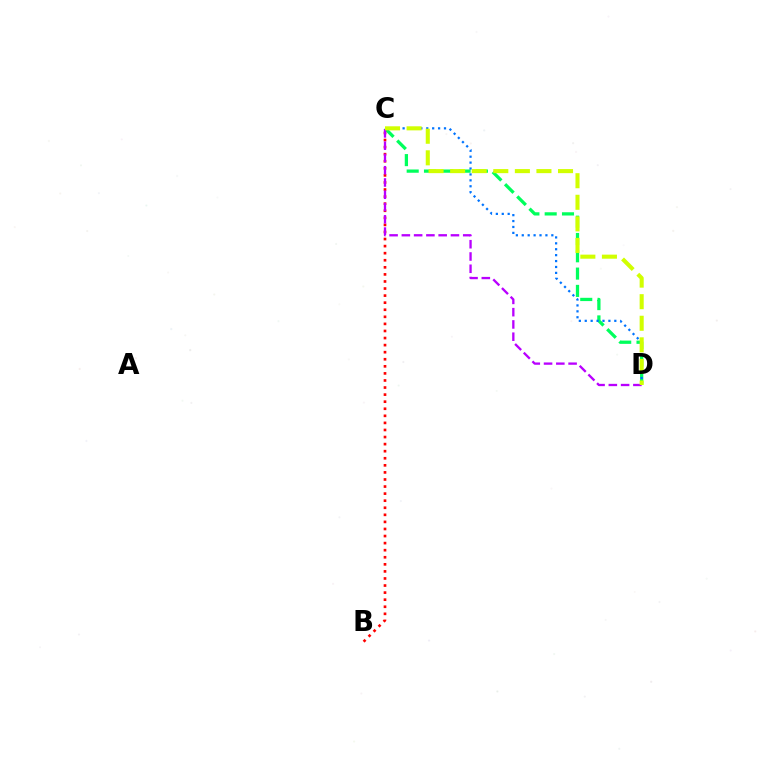{('C', 'D'): [{'color': '#00ff5c', 'line_style': 'dashed', 'thickness': 2.35}, {'color': '#0074ff', 'line_style': 'dotted', 'thickness': 1.61}, {'color': '#b900ff', 'line_style': 'dashed', 'thickness': 1.67}, {'color': '#d1ff00', 'line_style': 'dashed', 'thickness': 2.93}], ('B', 'C'): [{'color': '#ff0000', 'line_style': 'dotted', 'thickness': 1.92}]}